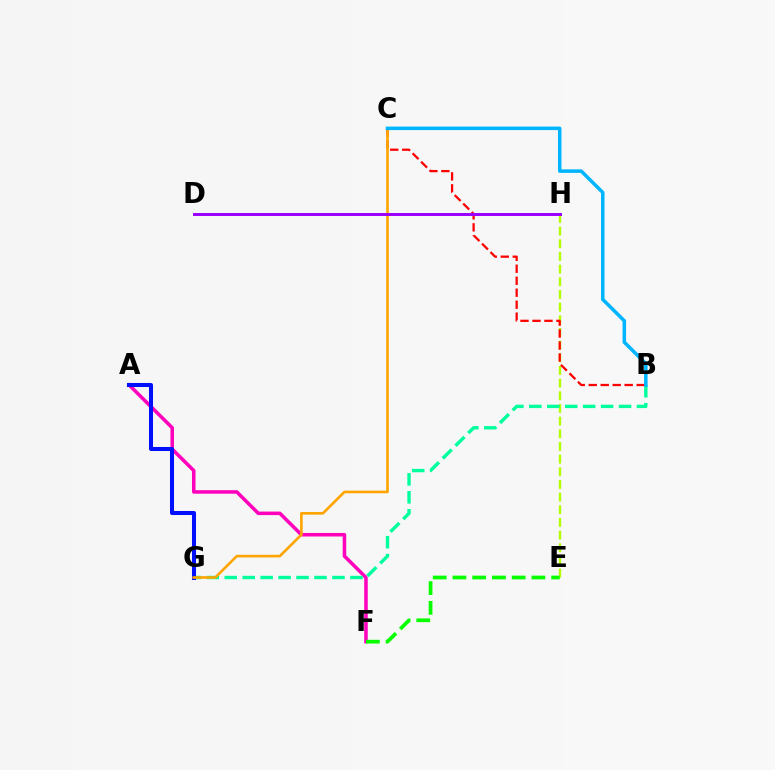{('E', 'H'): [{'color': '#b3ff00', 'line_style': 'dashed', 'thickness': 1.72}], ('A', 'F'): [{'color': '#ff00bd', 'line_style': 'solid', 'thickness': 2.54}], ('B', 'G'): [{'color': '#00ff9d', 'line_style': 'dashed', 'thickness': 2.44}], ('A', 'G'): [{'color': '#0010ff', 'line_style': 'solid', 'thickness': 2.9}], ('B', 'C'): [{'color': '#ff0000', 'line_style': 'dashed', 'thickness': 1.63}, {'color': '#00b5ff', 'line_style': 'solid', 'thickness': 2.53}], ('E', 'F'): [{'color': '#08ff00', 'line_style': 'dashed', 'thickness': 2.68}], ('C', 'G'): [{'color': '#ffa500', 'line_style': 'solid', 'thickness': 1.9}], ('D', 'H'): [{'color': '#9b00ff', 'line_style': 'solid', 'thickness': 2.14}]}